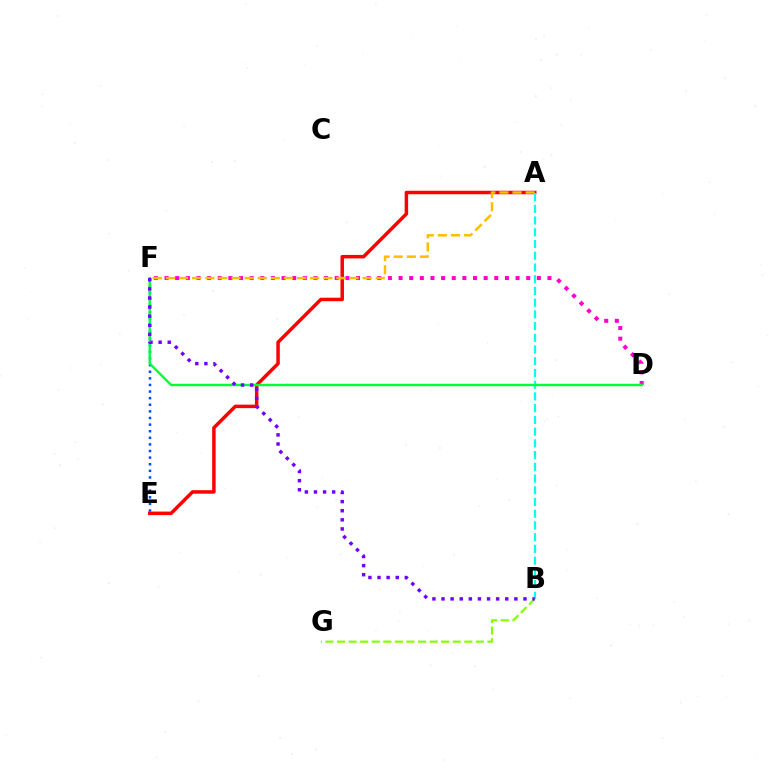{('A', 'E'): [{'color': '#ff0000', 'line_style': 'solid', 'thickness': 2.51}], ('D', 'F'): [{'color': '#ff00cf', 'line_style': 'dotted', 'thickness': 2.89}, {'color': '#00ff39', 'line_style': 'solid', 'thickness': 1.73}], ('A', 'B'): [{'color': '#00fff6', 'line_style': 'dashed', 'thickness': 1.59}], ('E', 'F'): [{'color': '#004bff', 'line_style': 'dotted', 'thickness': 1.8}], ('B', 'G'): [{'color': '#84ff00', 'line_style': 'dashed', 'thickness': 1.57}], ('A', 'F'): [{'color': '#ffbd00', 'line_style': 'dashed', 'thickness': 1.78}], ('B', 'F'): [{'color': '#7200ff', 'line_style': 'dotted', 'thickness': 2.47}]}